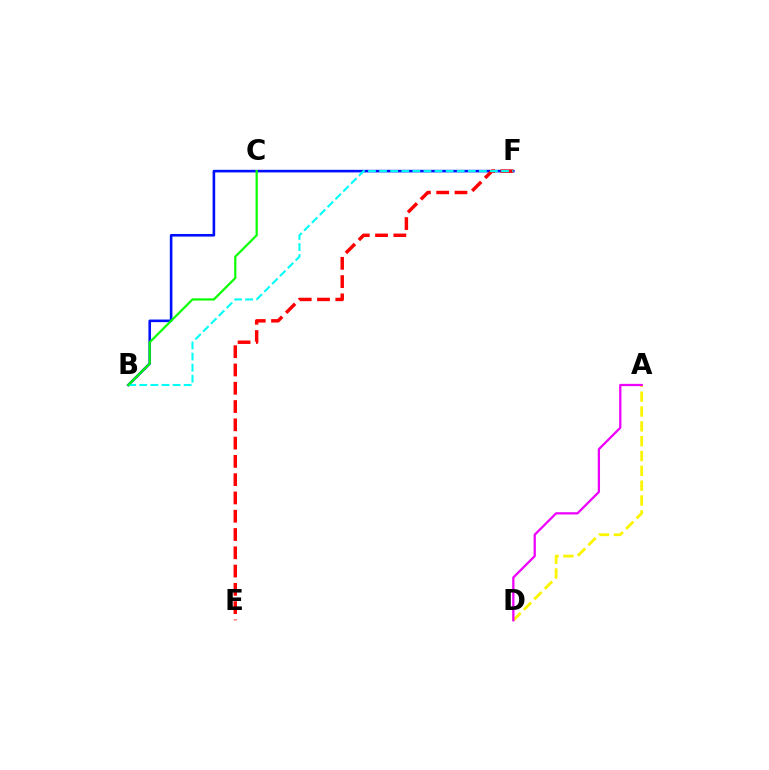{('B', 'F'): [{'color': '#0010ff', 'line_style': 'solid', 'thickness': 1.87}, {'color': '#00fff6', 'line_style': 'dashed', 'thickness': 1.51}], ('E', 'F'): [{'color': '#ff0000', 'line_style': 'dashed', 'thickness': 2.48}], ('A', 'D'): [{'color': '#fcf500', 'line_style': 'dashed', 'thickness': 2.01}, {'color': '#ee00ff', 'line_style': 'solid', 'thickness': 1.62}], ('B', 'C'): [{'color': '#08ff00', 'line_style': 'solid', 'thickness': 1.58}]}